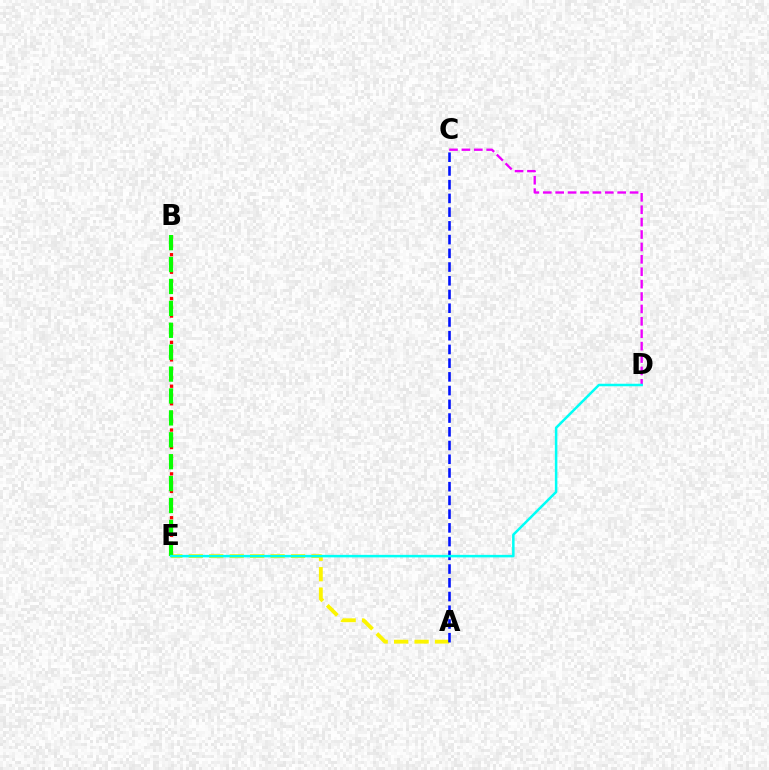{('B', 'E'): [{'color': '#ff0000', 'line_style': 'dotted', 'thickness': 2.38}, {'color': '#08ff00', 'line_style': 'dashed', 'thickness': 2.98}], ('A', 'E'): [{'color': '#fcf500', 'line_style': 'dashed', 'thickness': 2.78}], ('C', 'D'): [{'color': '#ee00ff', 'line_style': 'dashed', 'thickness': 1.68}], ('A', 'C'): [{'color': '#0010ff', 'line_style': 'dashed', 'thickness': 1.86}], ('D', 'E'): [{'color': '#00fff6', 'line_style': 'solid', 'thickness': 1.81}]}